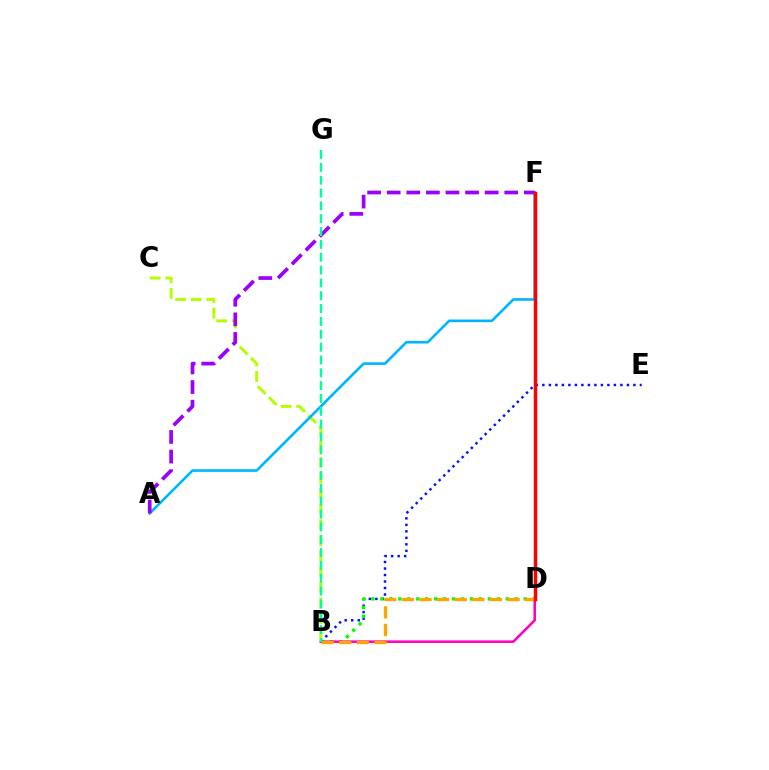{('B', 'E'): [{'color': '#0010ff', 'line_style': 'dotted', 'thickness': 1.77}], ('B', 'D'): [{'color': '#08ff00', 'line_style': 'dotted', 'thickness': 2.43}, {'color': '#ff00bd', 'line_style': 'solid', 'thickness': 1.84}, {'color': '#ffa500', 'line_style': 'dashed', 'thickness': 2.39}], ('B', 'C'): [{'color': '#b3ff00', 'line_style': 'dashed', 'thickness': 2.12}], ('A', 'F'): [{'color': '#00b5ff', 'line_style': 'solid', 'thickness': 1.88}, {'color': '#9b00ff', 'line_style': 'dashed', 'thickness': 2.66}], ('B', 'G'): [{'color': '#00ff9d', 'line_style': 'dashed', 'thickness': 1.74}], ('D', 'F'): [{'color': '#ff0000', 'line_style': 'solid', 'thickness': 2.51}]}